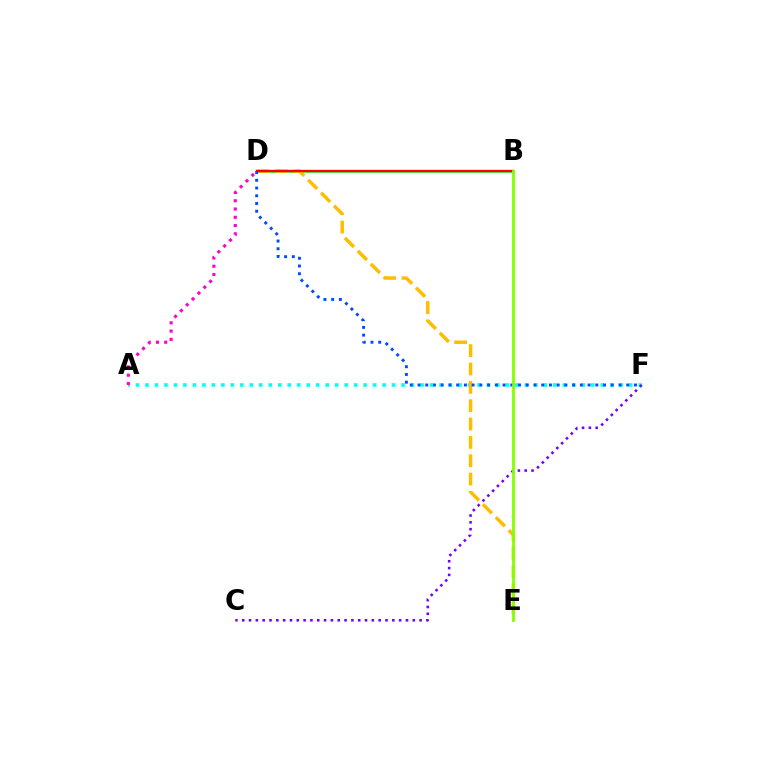{('B', 'D'): [{'color': '#00ff39', 'line_style': 'solid', 'thickness': 1.82}, {'color': '#ff0000', 'line_style': 'solid', 'thickness': 1.69}], ('A', 'F'): [{'color': '#00fff6', 'line_style': 'dotted', 'thickness': 2.58}], ('A', 'D'): [{'color': '#ff00cf', 'line_style': 'dotted', 'thickness': 2.24}], ('D', 'E'): [{'color': '#ffbd00', 'line_style': 'dashed', 'thickness': 2.49}], ('C', 'F'): [{'color': '#7200ff', 'line_style': 'dotted', 'thickness': 1.85}], ('D', 'F'): [{'color': '#004bff', 'line_style': 'dotted', 'thickness': 2.1}], ('B', 'E'): [{'color': '#84ff00', 'line_style': 'solid', 'thickness': 2.01}]}